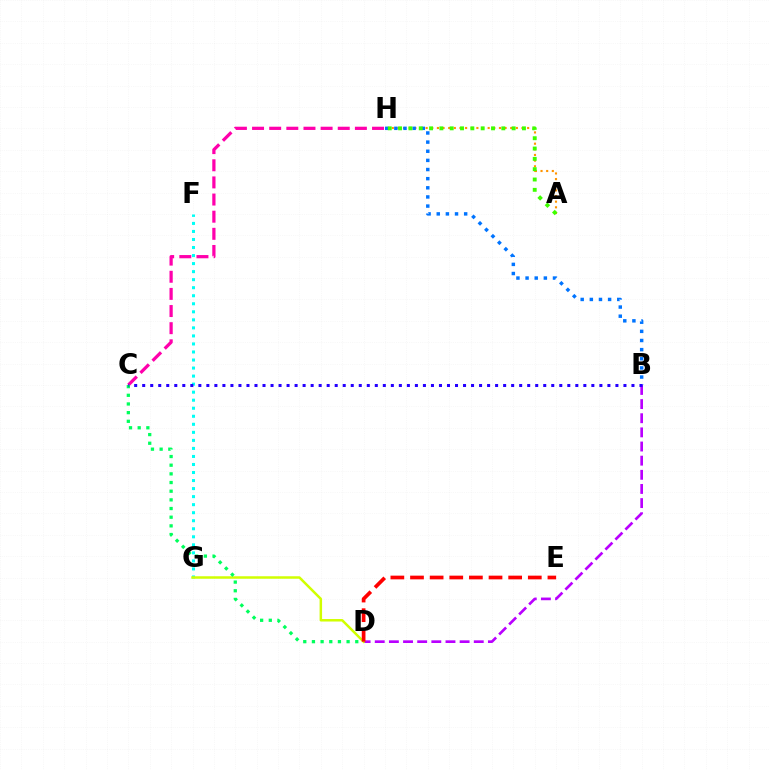{('A', 'H'): [{'color': '#ff9400', 'line_style': 'dotted', 'thickness': 1.53}, {'color': '#3dff00', 'line_style': 'dotted', 'thickness': 2.8}], ('B', 'H'): [{'color': '#0074ff', 'line_style': 'dotted', 'thickness': 2.48}], ('C', 'H'): [{'color': '#ff00ac', 'line_style': 'dashed', 'thickness': 2.33}], ('B', 'D'): [{'color': '#b900ff', 'line_style': 'dashed', 'thickness': 1.92}], ('F', 'G'): [{'color': '#00fff6', 'line_style': 'dotted', 'thickness': 2.18}], ('D', 'G'): [{'color': '#d1ff00', 'line_style': 'solid', 'thickness': 1.8}], ('C', 'D'): [{'color': '#00ff5c', 'line_style': 'dotted', 'thickness': 2.35}], ('D', 'E'): [{'color': '#ff0000', 'line_style': 'dashed', 'thickness': 2.67}], ('B', 'C'): [{'color': '#2500ff', 'line_style': 'dotted', 'thickness': 2.18}]}